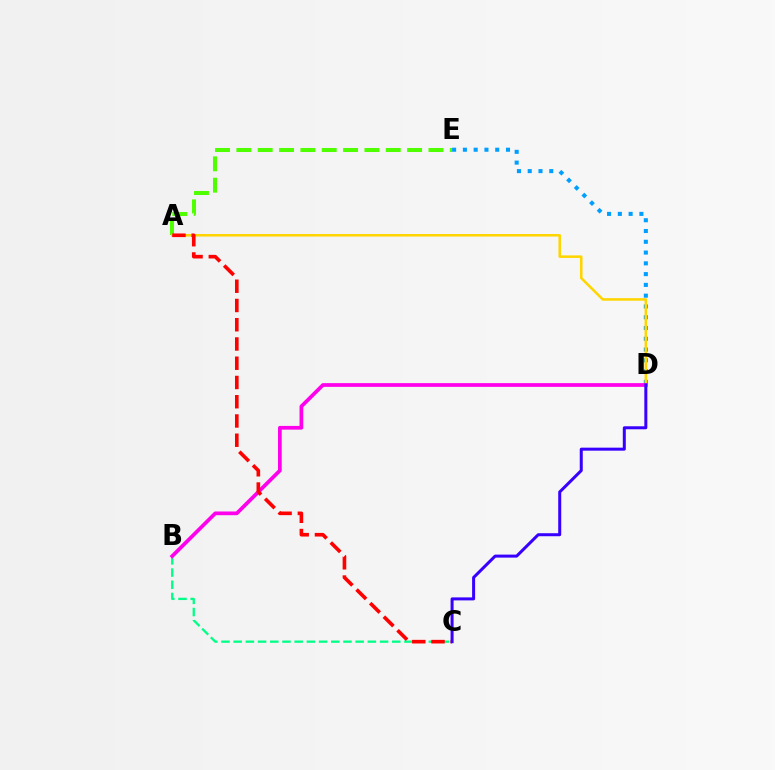{('A', 'E'): [{'color': '#4fff00', 'line_style': 'dashed', 'thickness': 2.9}], ('D', 'E'): [{'color': '#009eff', 'line_style': 'dotted', 'thickness': 2.93}], ('A', 'D'): [{'color': '#ffd500', 'line_style': 'solid', 'thickness': 1.83}], ('B', 'C'): [{'color': '#00ff86', 'line_style': 'dashed', 'thickness': 1.66}], ('B', 'D'): [{'color': '#ff00ed', 'line_style': 'solid', 'thickness': 2.68}], ('A', 'C'): [{'color': '#ff0000', 'line_style': 'dashed', 'thickness': 2.62}], ('C', 'D'): [{'color': '#3700ff', 'line_style': 'solid', 'thickness': 2.17}]}